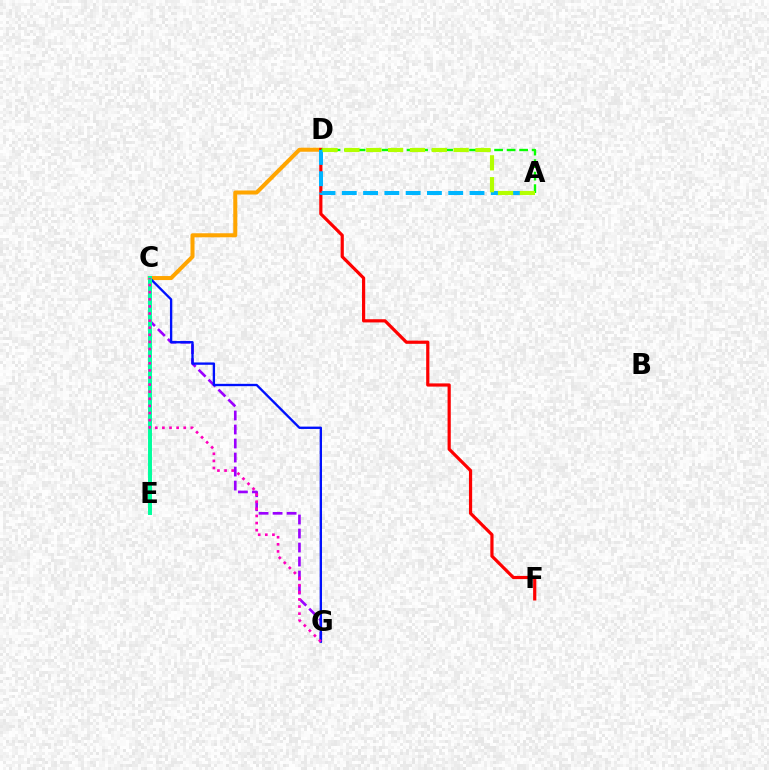{('C', 'G'): [{'color': '#9b00ff', 'line_style': 'dashed', 'thickness': 1.9}, {'color': '#0010ff', 'line_style': 'solid', 'thickness': 1.69}, {'color': '#ff00bd', 'line_style': 'dotted', 'thickness': 1.93}], ('C', 'D'): [{'color': '#ffa500', 'line_style': 'solid', 'thickness': 2.9}], ('D', 'F'): [{'color': '#ff0000', 'line_style': 'solid', 'thickness': 2.3}], ('A', 'D'): [{'color': '#08ff00', 'line_style': 'dashed', 'thickness': 1.7}, {'color': '#00b5ff', 'line_style': 'dashed', 'thickness': 2.89}, {'color': '#b3ff00', 'line_style': 'dashed', 'thickness': 2.97}], ('C', 'E'): [{'color': '#00ff9d', 'line_style': 'solid', 'thickness': 2.85}]}